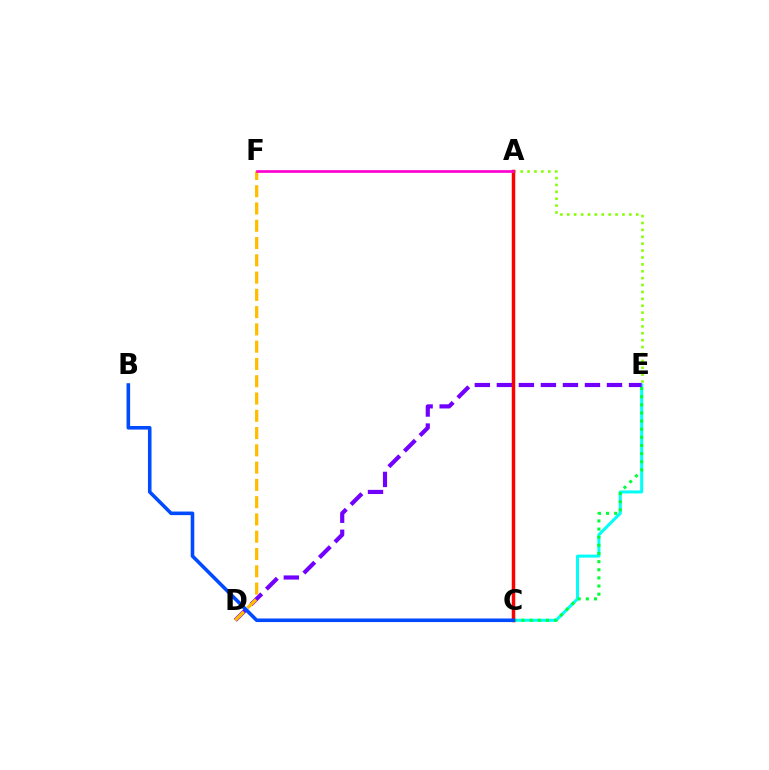{('A', 'E'): [{'color': '#84ff00', 'line_style': 'dotted', 'thickness': 1.87}], ('C', 'E'): [{'color': '#00fff6', 'line_style': 'solid', 'thickness': 2.17}, {'color': '#00ff39', 'line_style': 'dotted', 'thickness': 2.21}], ('D', 'E'): [{'color': '#7200ff', 'line_style': 'dashed', 'thickness': 2.99}], ('D', 'F'): [{'color': '#ffbd00', 'line_style': 'dashed', 'thickness': 2.35}], ('A', 'C'): [{'color': '#ff0000', 'line_style': 'solid', 'thickness': 2.5}], ('A', 'F'): [{'color': '#ff00cf', 'line_style': 'solid', 'thickness': 1.93}], ('B', 'C'): [{'color': '#004bff', 'line_style': 'solid', 'thickness': 2.58}]}